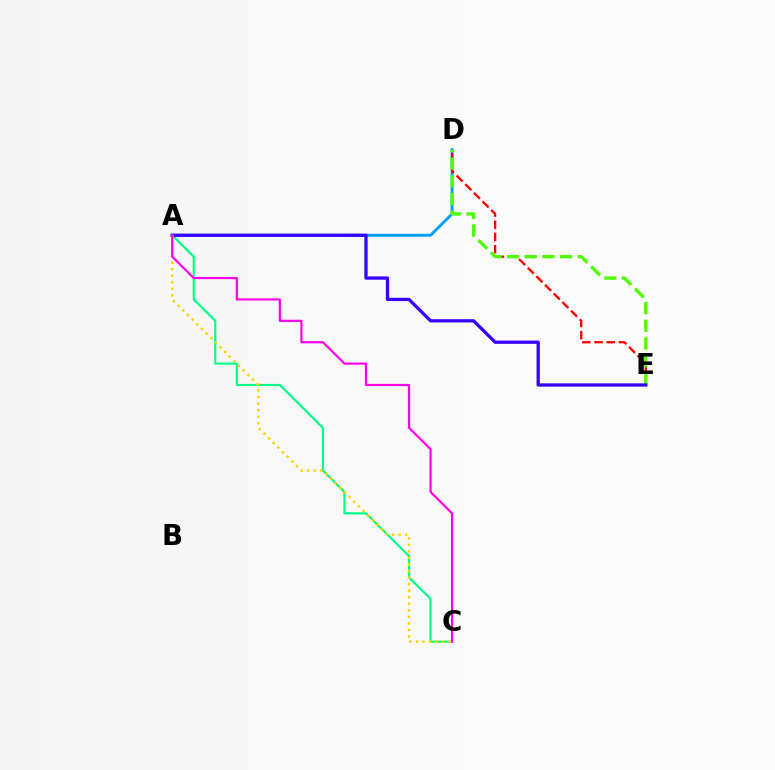{('A', 'D'): [{'color': '#009eff', 'line_style': 'solid', 'thickness': 2.09}], ('D', 'E'): [{'color': '#ff0000', 'line_style': 'dashed', 'thickness': 1.66}, {'color': '#4fff00', 'line_style': 'dashed', 'thickness': 2.4}], ('A', 'C'): [{'color': '#00ff86', 'line_style': 'solid', 'thickness': 1.56}, {'color': '#ffd500', 'line_style': 'dotted', 'thickness': 1.78}, {'color': '#ff00ed', 'line_style': 'solid', 'thickness': 1.57}], ('A', 'E'): [{'color': '#3700ff', 'line_style': 'solid', 'thickness': 2.34}]}